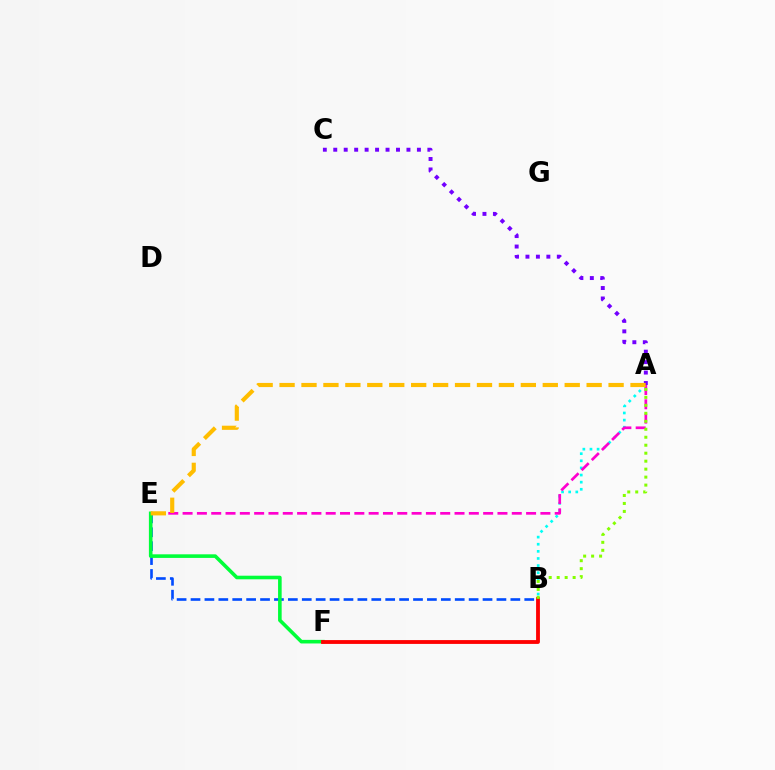{('A', 'B'): [{'color': '#00fff6', 'line_style': 'dotted', 'thickness': 1.93}, {'color': '#84ff00', 'line_style': 'dotted', 'thickness': 2.17}], ('B', 'E'): [{'color': '#004bff', 'line_style': 'dashed', 'thickness': 1.89}], ('A', 'E'): [{'color': '#ff00cf', 'line_style': 'dashed', 'thickness': 1.94}, {'color': '#ffbd00', 'line_style': 'dashed', 'thickness': 2.98}], ('E', 'F'): [{'color': '#00ff39', 'line_style': 'solid', 'thickness': 2.59}], ('B', 'F'): [{'color': '#ff0000', 'line_style': 'solid', 'thickness': 2.76}], ('A', 'C'): [{'color': '#7200ff', 'line_style': 'dotted', 'thickness': 2.84}]}